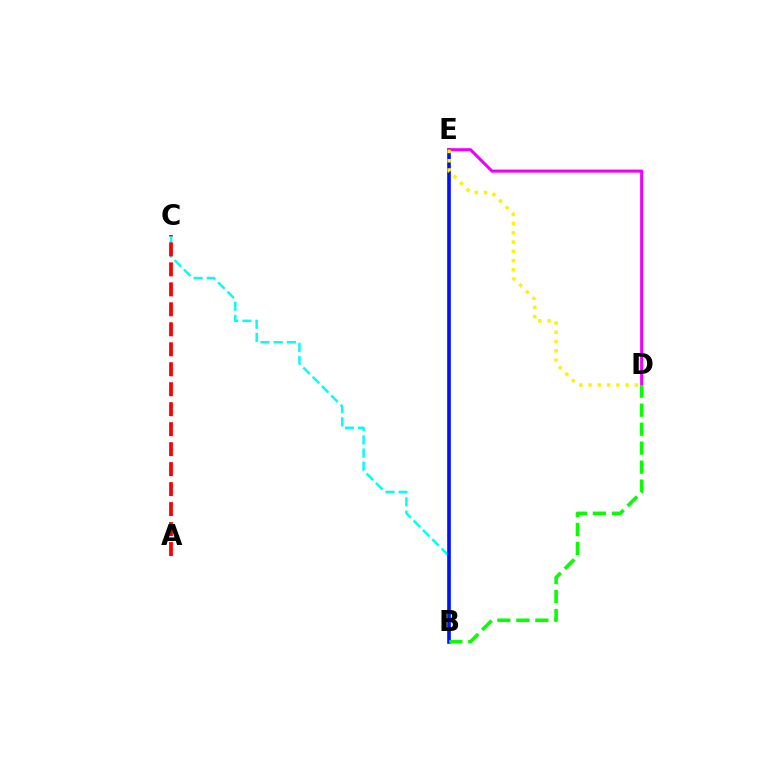{('B', 'C'): [{'color': '#00fff6', 'line_style': 'dashed', 'thickness': 1.79}], ('B', 'E'): [{'color': '#0010ff', 'line_style': 'solid', 'thickness': 2.61}], ('D', 'E'): [{'color': '#ee00ff', 'line_style': 'solid', 'thickness': 2.22}, {'color': '#fcf500', 'line_style': 'dotted', 'thickness': 2.52}], ('B', 'D'): [{'color': '#08ff00', 'line_style': 'dashed', 'thickness': 2.58}], ('A', 'C'): [{'color': '#ff0000', 'line_style': 'dashed', 'thickness': 2.71}]}